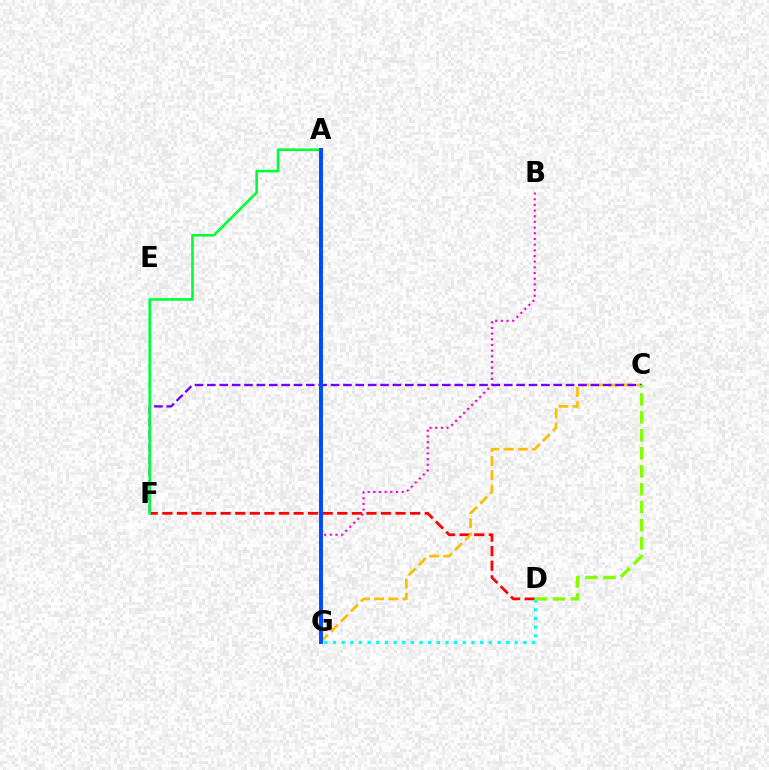{('D', 'F'): [{'color': '#ff0000', 'line_style': 'dashed', 'thickness': 1.98}], ('C', 'G'): [{'color': '#ffbd00', 'line_style': 'dashed', 'thickness': 1.93}], ('B', 'G'): [{'color': '#ff00cf', 'line_style': 'dotted', 'thickness': 1.54}], ('D', 'G'): [{'color': '#00fff6', 'line_style': 'dotted', 'thickness': 2.35}], ('C', 'F'): [{'color': '#7200ff', 'line_style': 'dashed', 'thickness': 1.68}], ('A', 'F'): [{'color': '#00ff39', 'line_style': 'solid', 'thickness': 1.88}], ('A', 'G'): [{'color': '#004bff', 'line_style': 'solid', 'thickness': 2.84}], ('C', 'D'): [{'color': '#84ff00', 'line_style': 'dashed', 'thickness': 2.44}]}